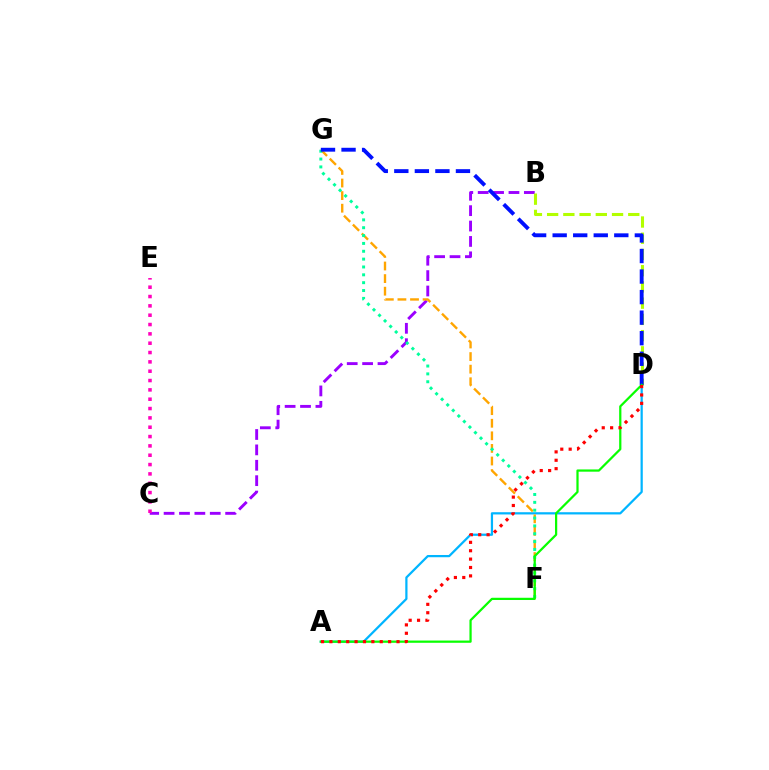{('A', 'D'): [{'color': '#00b5ff', 'line_style': 'solid', 'thickness': 1.61}, {'color': '#08ff00', 'line_style': 'solid', 'thickness': 1.61}, {'color': '#ff0000', 'line_style': 'dotted', 'thickness': 2.28}], ('B', 'C'): [{'color': '#9b00ff', 'line_style': 'dashed', 'thickness': 2.09}], ('B', 'D'): [{'color': '#b3ff00', 'line_style': 'dashed', 'thickness': 2.2}], ('F', 'G'): [{'color': '#ffa500', 'line_style': 'dashed', 'thickness': 1.71}, {'color': '#00ff9d', 'line_style': 'dotted', 'thickness': 2.13}], ('D', 'G'): [{'color': '#0010ff', 'line_style': 'dashed', 'thickness': 2.79}], ('C', 'E'): [{'color': '#ff00bd', 'line_style': 'dotted', 'thickness': 2.54}]}